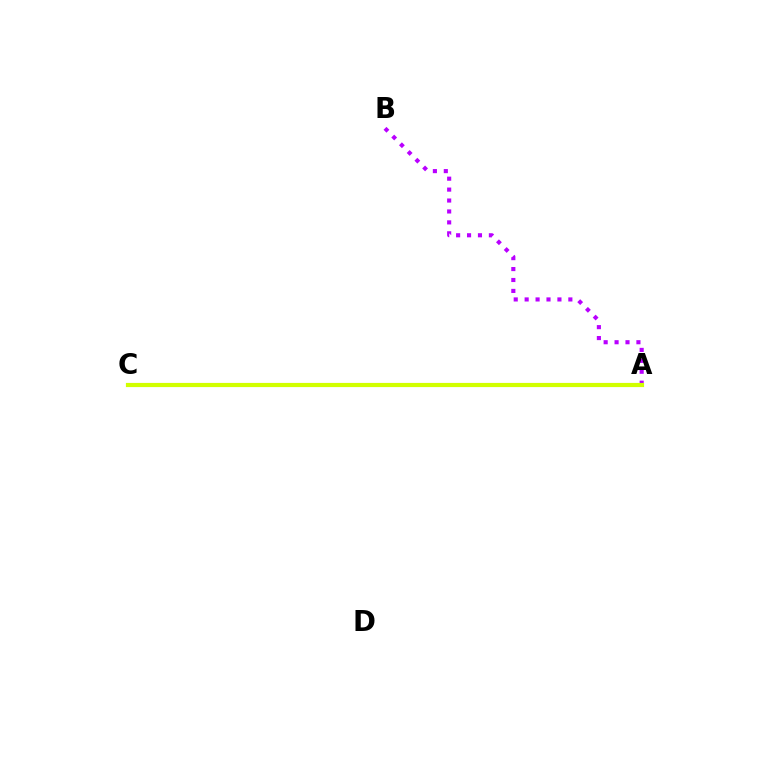{('A', 'C'): [{'color': '#00ff5c', 'line_style': 'dotted', 'thickness': 2.76}, {'color': '#0074ff', 'line_style': 'solid', 'thickness': 1.73}, {'color': '#ff0000', 'line_style': 'solid', 'thickness': 2.89}, {'color': '#d1ff00', 'line_style': 'solid', 'thickness': 2.99}], ('A', 'B'): [{'color': '#b900ff', 'line_style': 'dotted', 'thickness': 2.97}]}